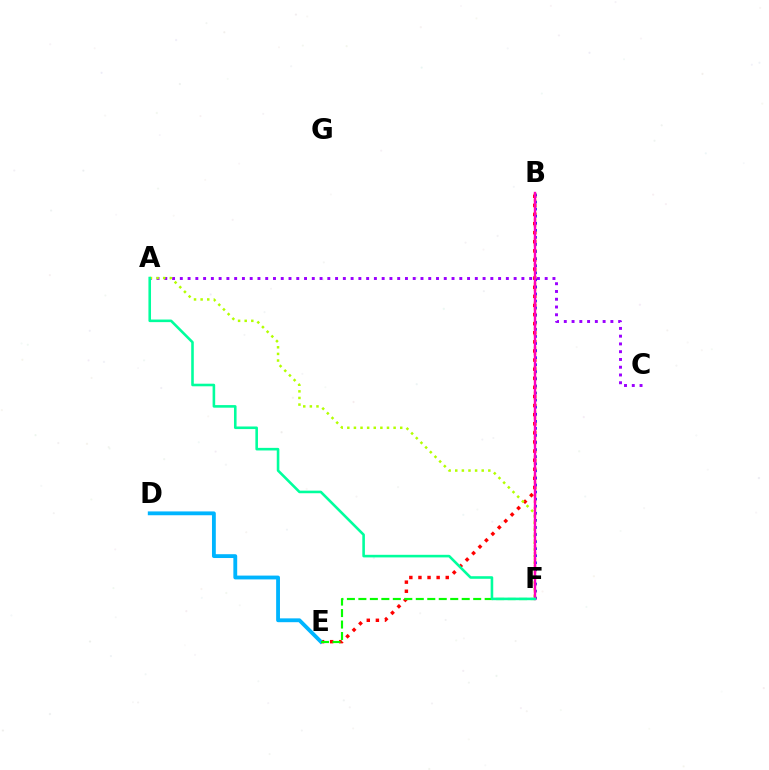{('B', 'E'): [{'color': '#ff0000', 'line_style': 'dotted', 'thickness': 2.47}], ('A', 'C'): [{'color': '#9b00ff', 'line_style': 'dotted', 'thickness': 2.11}], ('D', 'E'): [{'color': '#00b5ff', 'line_style': 'solid', 'thickness': 2.75}], ('A', 'F'): [{'color': '#b3ff00', 'line_style': 'dotted', 'thickness': 1.8}, {'color': '#00ff9d', 'line_style': 'solid', 'thickness': 1.86}], ('E', 'F'): [{'color': '#08ff00', 'line_style': 'dashed', 'thickness': 1.56}], ('B', 'F'): [{'color': '#0010ff', 'line_style': 'dotted', 'thickness': 1.92}, {'color': '#ffa500', 'line_style': 'dotted', 'thickness': 1.74}, {'color': '#ff00bd', 'line_style': 'solid', 'thickness': 1.72}]}